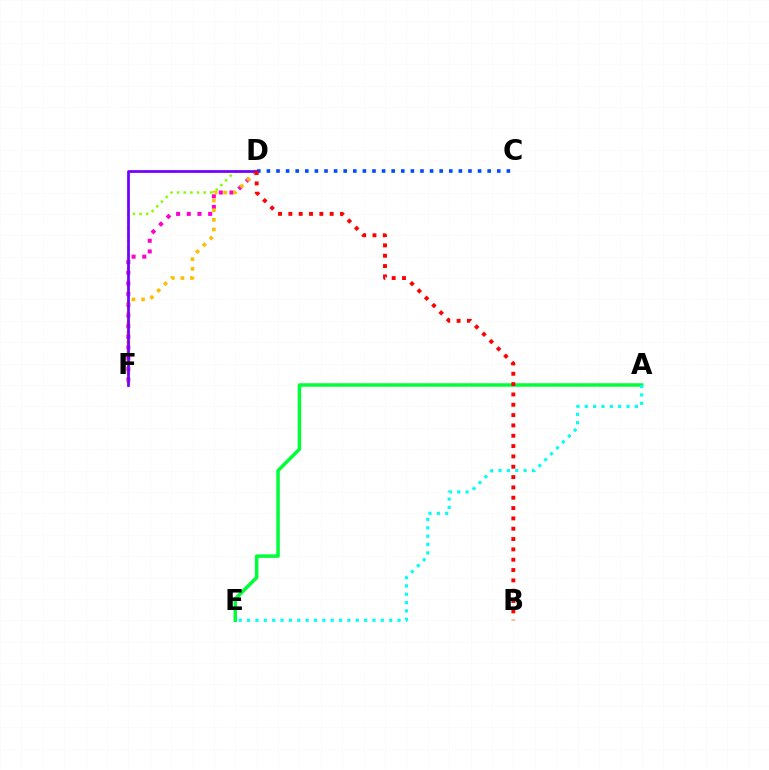{('C', 'D'): [{'color': '#004bff', 'line_style': 'dotted', 'thickness': 2.61}], ('D', 'F'): [{'color': '#ff00cf', 'line_style': 'dotted', 'thickness': 2.9}, {'color': '#ffbd00', 'line_style': 'dotted', 'thickness': 2.62}, {'color': '#84ff00', 'line_style': 'dotted', 'thickness': 1.8}, {'color': '#7200ff', 'line_style': 'solid', 'thickness': 1.98}], ('A', 'E'): [{'color': '#00ff39', 'line_style': 'solid', 'thickness': 2.52}, {'color': '#00fff6', 'line_style': 'dotted', 'thickness': 2.27}], ('B', 'D'): [{'color': '#ff0000', 'line_style': 'dotted', 'thickness': 2.81}]}